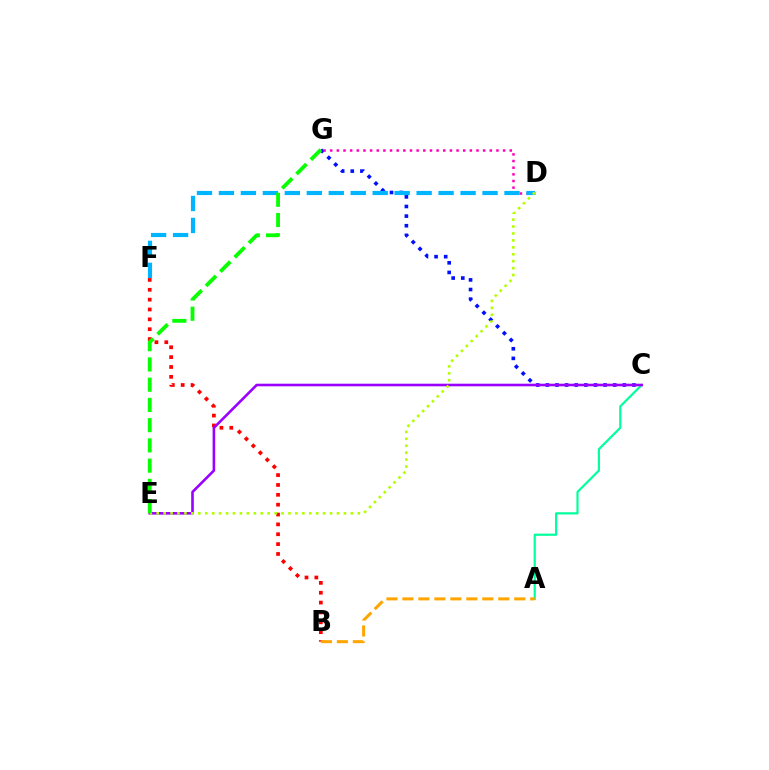{('A', 'C'): [{'color': '#00ff9d', 'line_style': 'solid', 'thickness': 1.58}], ('B', 'F'): [{'color': '#ff0000', 'line_style': 'dotted', 'thickness': 2.68}], ('A', 'B'): [{'color': '#ffa500', 'line_style': 'dashed', 'thickness': 2.17}], ('C', 'G'): [{'color': '#0010ff', 'line_style': 'dotted', 'thickness': 2.61}], ('C', 'E'): [{'color': '#9b00ff', 'line_style': 'solid', 'thickness': 1.87}], ('D', 'G'): [{'color': '#ff00bd', 'line_style': 'dotted', 'thickness': 1.81}], ('D', 'F'): [{'color': '#00b5ff', 'line_style': 'dashed', 'thickness': 2.98}], ('D', 'E'): [{'color': '#b3ff00', 'line_style': 'dotted', 'thickness': 1.88}], ('E', 'G'): [{'color': '#08ff00', 'line_style': 'dashed', 'thickness': 2.75}]}